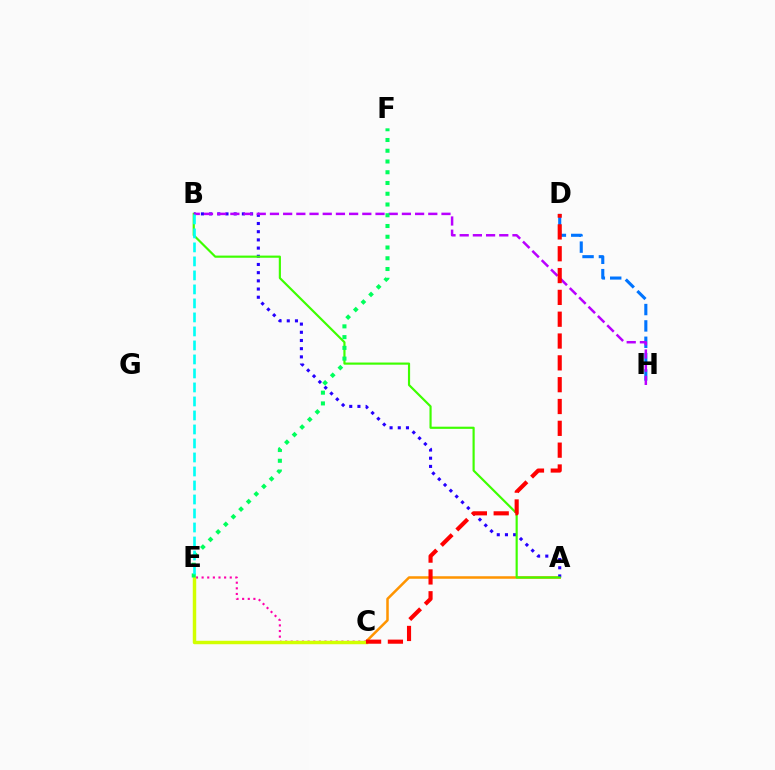{('D', 'H'): [{'color': '#0074ff', 'line_style': 'dashed', 'thickness': 2.22}], ('A', 'C'): [{'color': '#ff9400', 'line_style': 'solid', 'thickness': 1.81}], ('A', 'B'): [{'color': '#2500ff', 'line_style': 'dotted', 'thickness': 2.23}, {'color': '#3dff00', 'line_style': 'solid', 'thickness': 1.56}], ('C', 'E'): [{'color': '#ff00ac', 'line_style': 'dotted', 'thickness': 1.53}, {'color': '#d1ff00', 'line_style': 'solid', 'thickness': 2.49}], ('B', 'H'): [{'color': '#b900ff', 'line_style': 'dashed', 'thickness': 1.79}], ('E', 'F'): [{'color': '#00ff5c', 'line_style': 'dotted', 'thickness': 2.92}], ('C', 'D'): [{'color': '#ff0000', 'line_style': 'dashed', 'thickness': 2.96}], ('B', 'E'): [{'color': '#00fff6', 'line_style': 'dashed', 'thickness': 1.9}]}